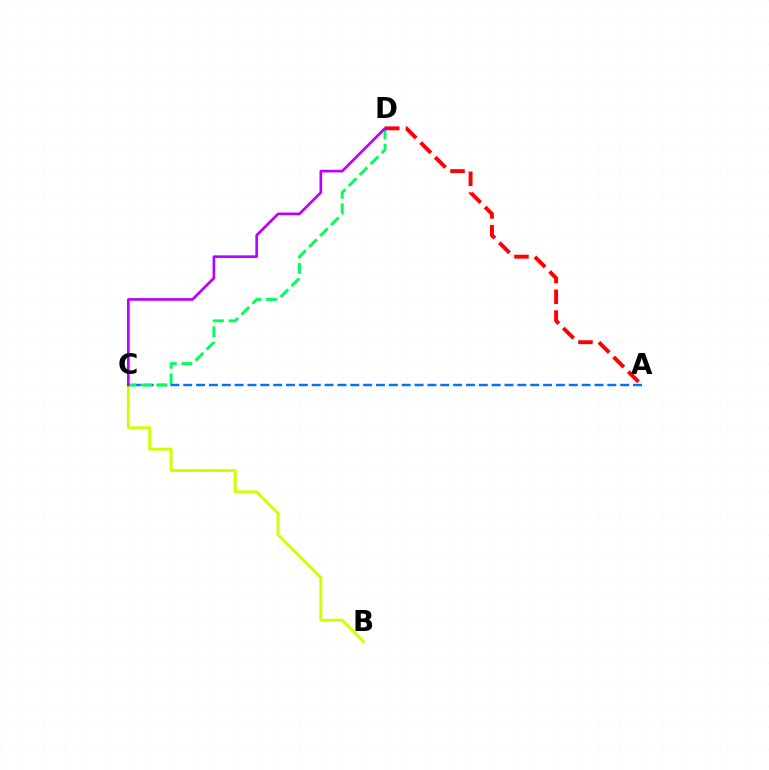{('A', 'C'): [{'color': '#0074ff', 'line_style': 'dashed', 'thickness': 1.75}], ('C', 'D'): [{'color': '#00ff5c', 'line_style': 'dashed', 'thickness': 2.1}, {'color': '#b900ff', 'line_style': 'solid', 'thickness': 1.93}], ('A', 'D'): [{'color': '#ff0000', 'line_style': 'dashed', 'thickness': 2.82}], ('B', 'C'): [{'color': '#d1ff00', 'line_style': 'solid', 'thickness': 2.13}]}